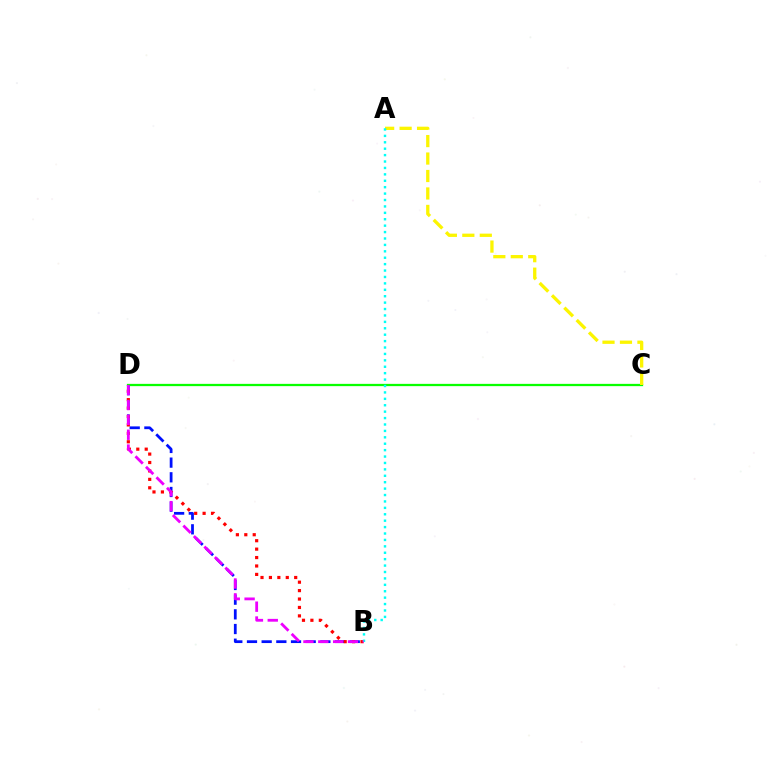{('C', 'D'): [{'color': '#08ff00', 'line_style': 'solid', 'thickness': 1.63}], ('B', 'D'): [{'color': '#0010ff', 'line_style': 'dashed', 'thickness': 1.99}, {'color': '#ff0000', 'line_style': 'dotted', 'thickness': 2.29}, {'color': '#ee00ff', 'line_style': 'dashed', 'thickness': 2.02}], ('A', 'C'): [{'color': '#fcf500', 'line_style': 'dashed', 'thickness': 2.37}], ('A', 'B'): [{'color': '#00fff6', 'line_style': 'dotted', 'thickness': 1.74}]}